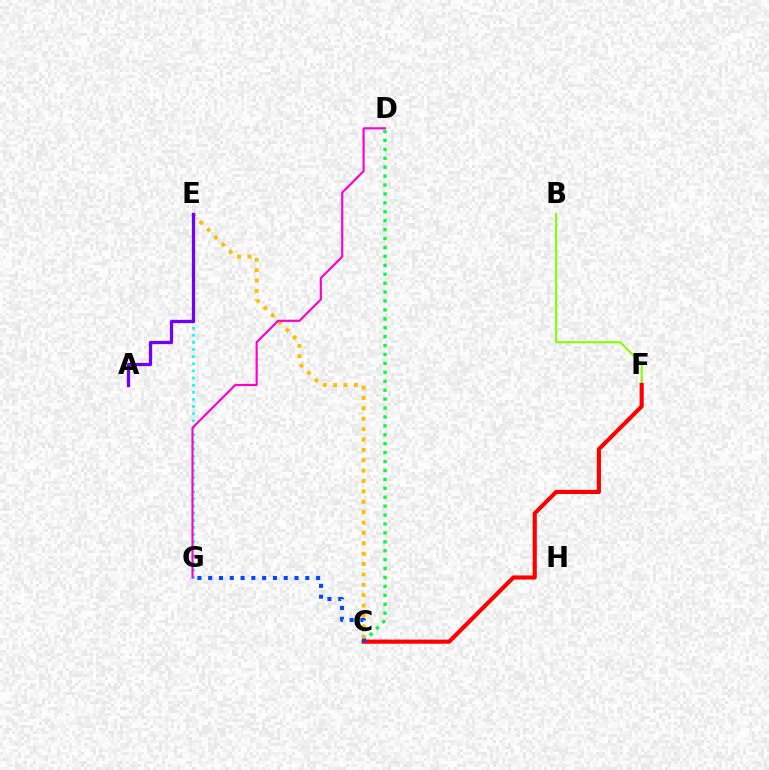{('B', 'F'): [{'color': '#84ff00', 'line_style': 'solid', 'thickness': 1.5}], ('C', 'D'): [{'color': '#00ff39', 'line_style': 'dotted', 'thickness': 2.42}], ('C', 'F'): [{'color': '#ff0000', 'line_style': 'solid', 'thickness': 2.97}], ('C', 'G'): [{'color': '#004bff', 'line_style': 'dotted', 'thickness': 2.93}], ('C', 'E'): [{'color': '#ffbd00', 'line_style': 'dotted', 'thickness': 2.82}], ('E', 'G'): [{'color': '#00fff6', 'line_style': 'dotted', 'thickness': 1.93}], ('D', 'G'): [{'color': '#ff00cf', 'line_style': 'solid', 'thickness': 1.55}], ('A', 'E'): [{'color': '#7200ff', 'line_style': 'solid', 'thickness': 2.34}]}